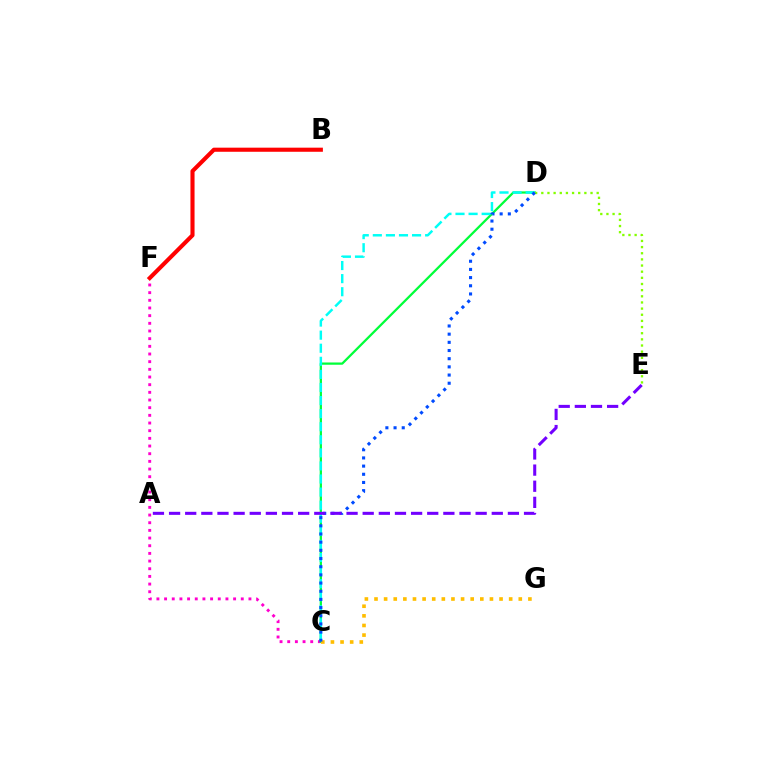{('C', 'F'): [{'color': '#ff00cf', 'line_style': 'dotted', 'thickness': 2.08}], ('B', 'F'): [{'color': '#ff0000', 'line_style': 'solid', 'thickness': 2.96}], ('C', 'D'): [{'color': '#00ff39', 'line_style': 'solid', 'thickness': 1.63}, {'color': '#00fff6', 'line_style': 'dashed', 'thickness': 1.78}, {'color': '#004bff', 'line_style': 'dotted', 'thickness': 2.22}], ('D', 'E'): [{'color': '#84ff00', 'line_style': 'dotted', 'thickness': 1.67}], ('C', 'G'): [{'color': '#ffbd00', 'line_style': 'dotted', 'thickness': 2.61}], ('A', 'E'): [{'color': '#7200ff', 'line_style': 'dashed', 'thickness': 2.19}]}